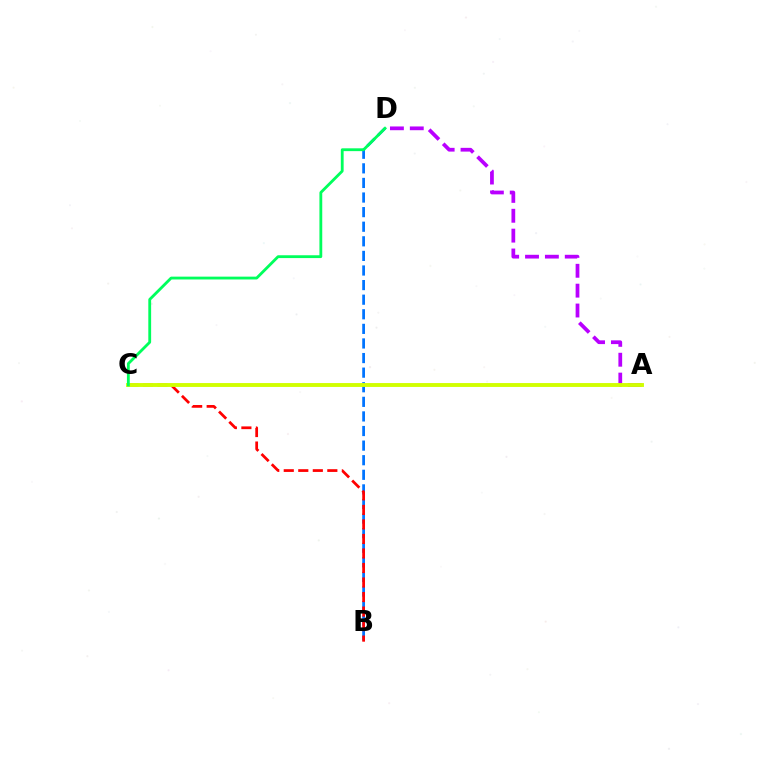{('B', 'D'): [{'color': '#0074ff', 'line_style': 'dashed', 'thickness': 1.98}], ('A', 'D'): [{'color': '#b900ff', 'line_style': 'dashed', 'thickness': 2.7}], ('B', 'C'): [{'color': '#ff0000', 'line_style': 'dashed', 'thickness': 1.97}], ('A', 'C'): [{'color': '#d1ff00', 'line_style': 'solid', 'thickness': 2.8}], ('C', 'D'): [{'color': '#00ff5c', 'line_style': 'solid', 'thickness': 2.03}]}